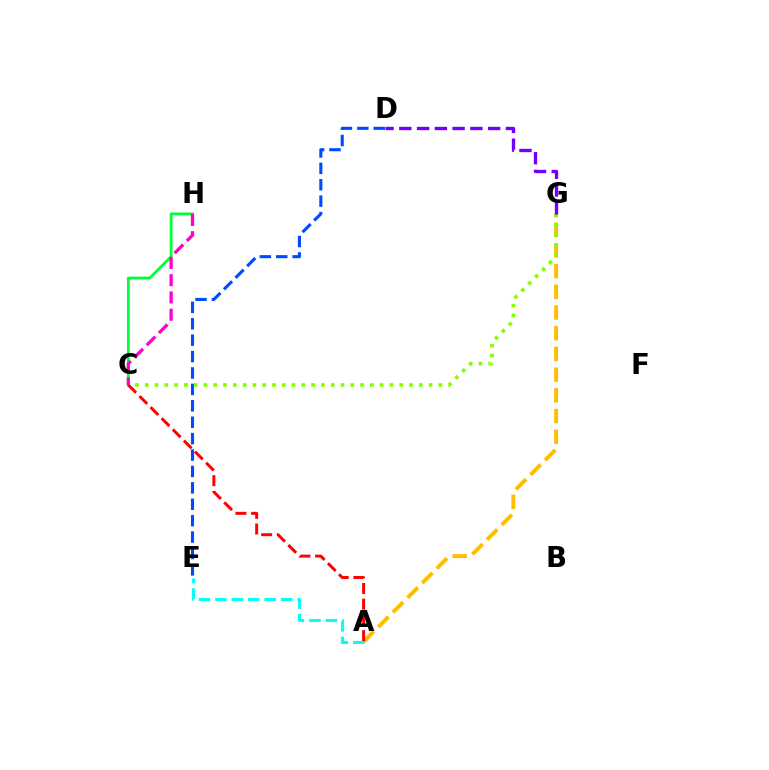{('D', 'E'): [{'color': '#004bff', 'line_style': 'dashed', 'thickness': 2.23}], ('A', 'G'): [{'color': '#ffbd00', 'line_style': 'dashed', 'thickness': 2.81}], ('C', 'G'): [{'color': '#84ff00', 'line_style': 'dotted', 'thickness': 2.66}], ('A', 'E'): [{'color': '#00fff6', 'line_style': 'dashed', 'thickness': 2.23}], ('D', 'G'): [{'color': '#7200ff', 'line_style': 'dashed', 'thickness': 2.41}], ('C', 'H'): [{'color': '#00ff39', 'line_style': 'solid', 'thickness': 2.02}, {'color': '#ff00cf', 'line_style': 'dashed', 'thickness': 2.35}], ('A', 'C'): [{'color': '#ff0000', 'line_style': 'dashed', 'thickness': 2.13}]}